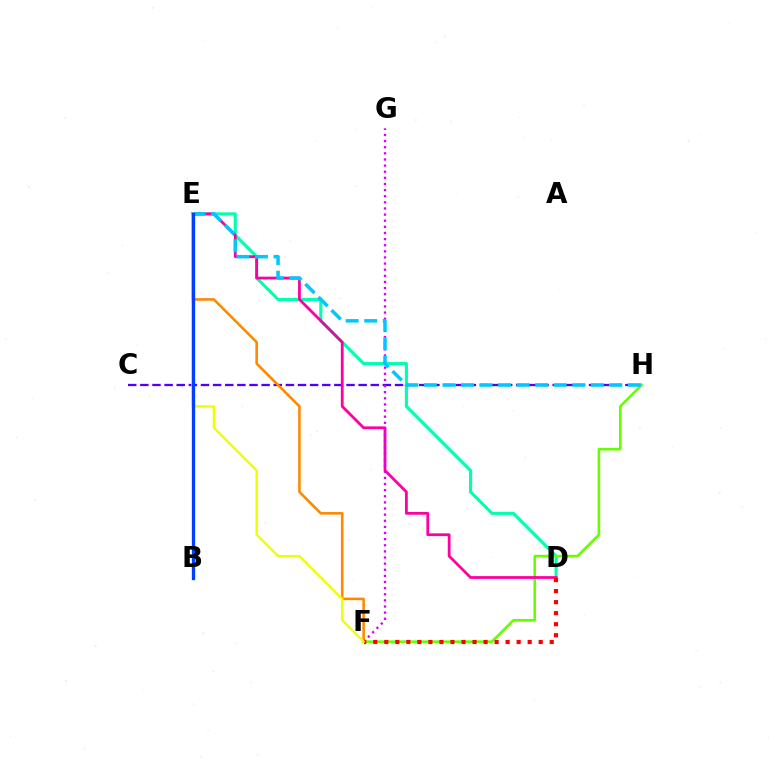{('C', 'H'): [{'color': '#4f00ff', 'line_style': 'dashed', 'thickness': 1.65}], ('E', 'F'): [{'color': '#ff8800', 'line_style': 'solid', 'thickness': 1.86}, {'color': '#eeff00', 'line_style': 'solid', 'thickness': 1.74}], ('D', 'E'): [{'color': '#00ffaf', 'line_style': 'solid', 'thickness': 2.25}, {'color': '#ff00a0', 'line_style': 'solid', 'thickness': 2.0}], ('F', 'H'): [{'color': '#66ff00', 'line_style': 'solid', 'thickness': 1.89}], ('F', 'G'): [{'color': '#d600ff', 'line_style': 'dotted', 'thickness': 1.66}], ('B', 'E'): [{'color': '#00ff27', 'line_style': 'dotted', 'thickness': 2.14}, {'color': '#003fff', 'line_style': 'solid', 'thickness': 2.38}], ('E', 'H'): [{'color': '#00c7ff', 'line_style': 'dashed', 'thickness': 2.52}], ('D', 'F'): [{'color': '#ff0000', 'line_style': 'dotted', 'thickness': 3.0}]}